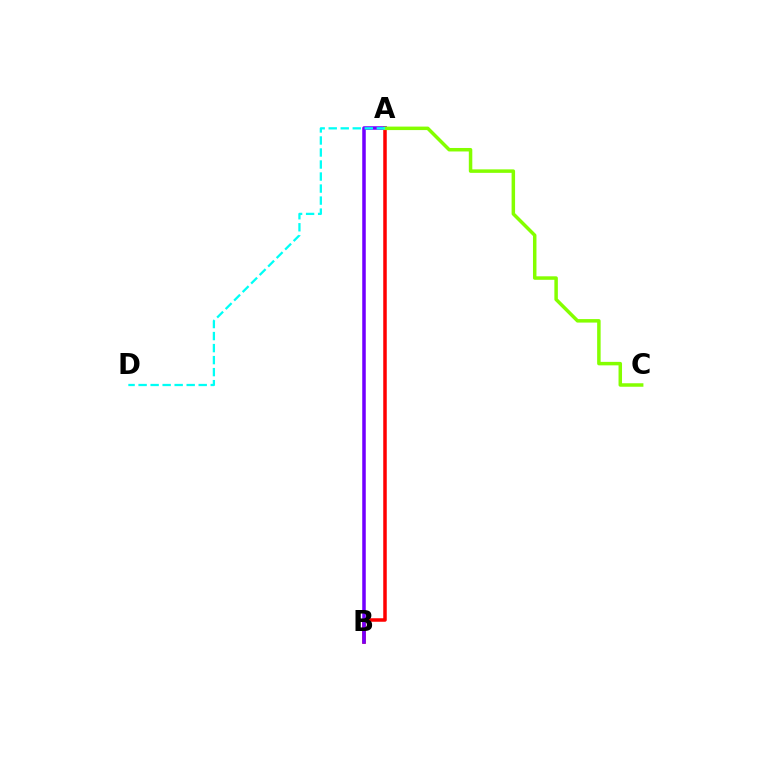{('A', 'B'): [{'color': '#ff0000', 'line_style': 'solid', 'thickness': 2.53}, {'color': '#7200ff', 'line_style': 'solid', 'thickness': 2.54}], ('A', 'C'): [{'color': '#84ff00', 'line_style': 'solid', 'thickness': 2.51}], ('A', 'D'): [{'color': '#00fff6', 'line_style': 'dashed', 'thickness': 1.63}]}